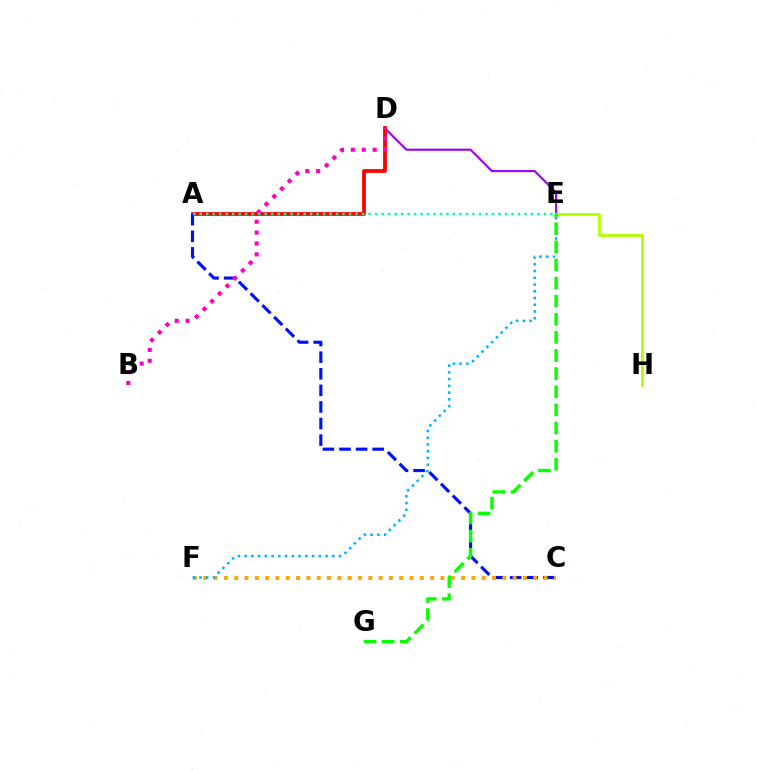{('D', 'E'): [{'color': '#9b00ff', 'line_style': 'solid', 'thickness': 1.53}], ('A', 'D'): [{'color': '#ff0000', 'line_style': 'solid', 'thickness': 2.72}], ('A', 'C'): [{'color': '#0010ff', 'line_style': 'dashed', 'thickness': 2.25}], ('B', 'D'): [{'color': '#ff00bd', 'line_style': 'dotted', 'thickness': 2.96}], ('A', 'E'): [{'color': '#00ff9d', 'line_style': 'dotted', 'thickness': 1.76}], ('E', 'H'): [{'color': '#b3ff00', 'line_style': 'solid', 'thickness': 2.02}], ('C', 'F'): [{'color': '#ffa500', 'line_style': 'dotted', 'thickness': 2.8}], ('E', 'F'): [{'color': '#00b5ff', 'line_style': 'dotted', 'thickness': 1.83}], ('E', 'G'): [{'color': '#08ff00', 'line_style': 'dashed', 'thickness': 2.46}]}